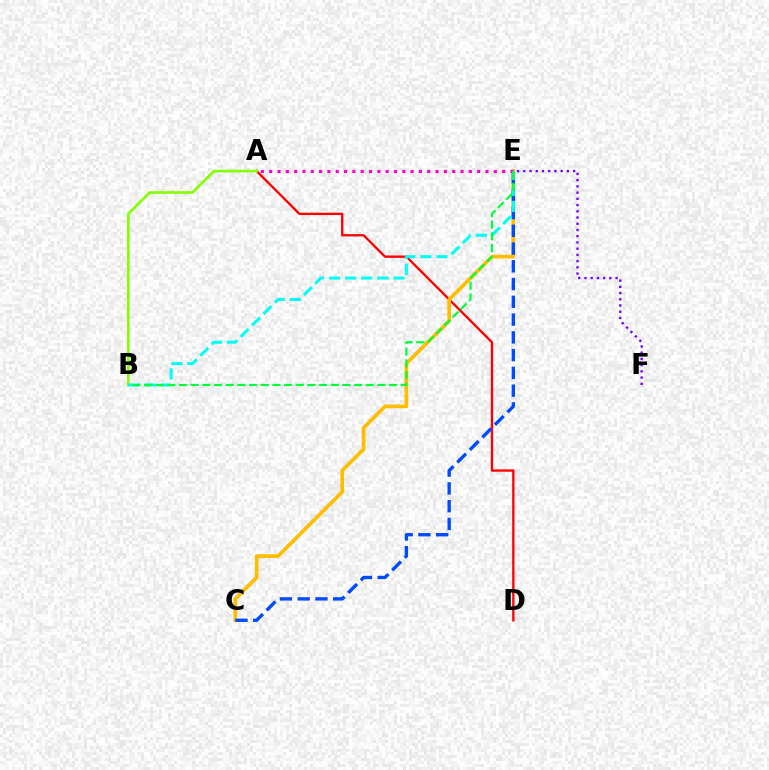{('E', 'F'): [{'color': '#7200ff', 'line_style': 'dotted', 'thickness': 1.69}], ('A', 'D'): [{'color': '#ff0000', 'line_style': 'solid', 'thickness': 1.67}], ('C', 'E'): [{'color': '#ffbd00', 'line_style': 'solid', 'thickness': 2.64}, {'color': '#004bff', 'line_style': 'dashed', 'thickness': 2.41}], ('A', 'B'): [{'color': '#84ff00', 'line_style': 'solid', 'thickness': 1.92}], ('A', 'E'): [{'color': '#ff00cf', 'line_style': 'dotted', 'thickness': 2.26}], ('B', 'E'): [{'color': '#00fff6', 'line_style': 'dashed', 'thickness': 2.19}, {'color': '#00ff39', 'line_style': 'dashed', 'thickness': 1.58}]}